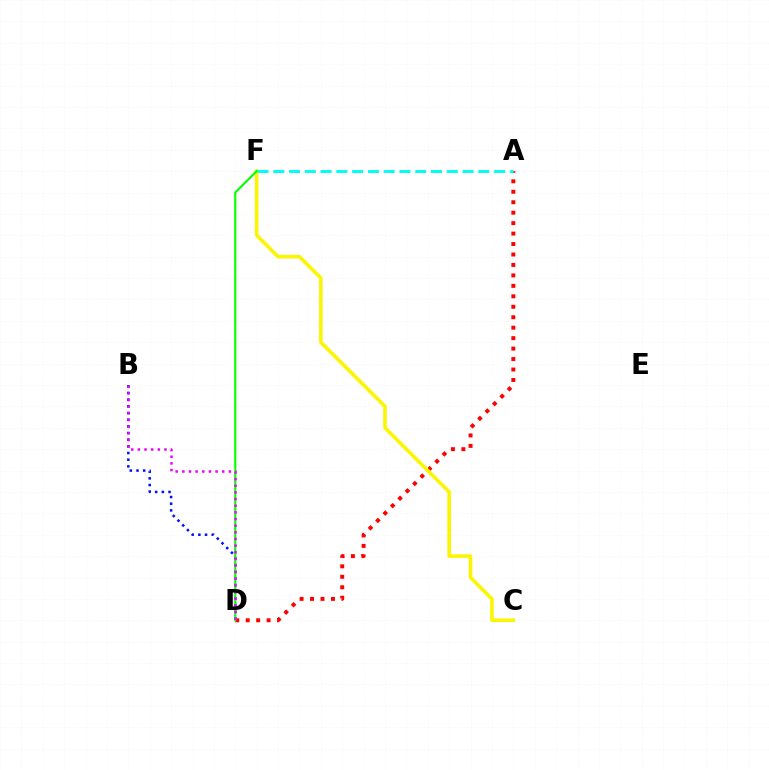{('B', 'D'): [{'color': '#0010ff', 'line_style': 'dotted', 'thickness': 1.81}, {'color': '#ee00ff', 'line_style': 'dotted', 'thickness': 1.81}], ('A', 'D'): [{'color': '#ff0000', 'line_style': 'dotted', 'thickness': 2.84}], ('C', 'F'): [{'color': '#fcf500', 'line_style': 'solid', 'thickness': 2.57}], ('D', 'F'): [{'color': '#08ff00', 'line_style': 'solid', 'thickness': 1.55}], ('A', 'F'): [{'color': '#00fff6', 'line_style': 'dashed', 'thickness': 2.14}]}